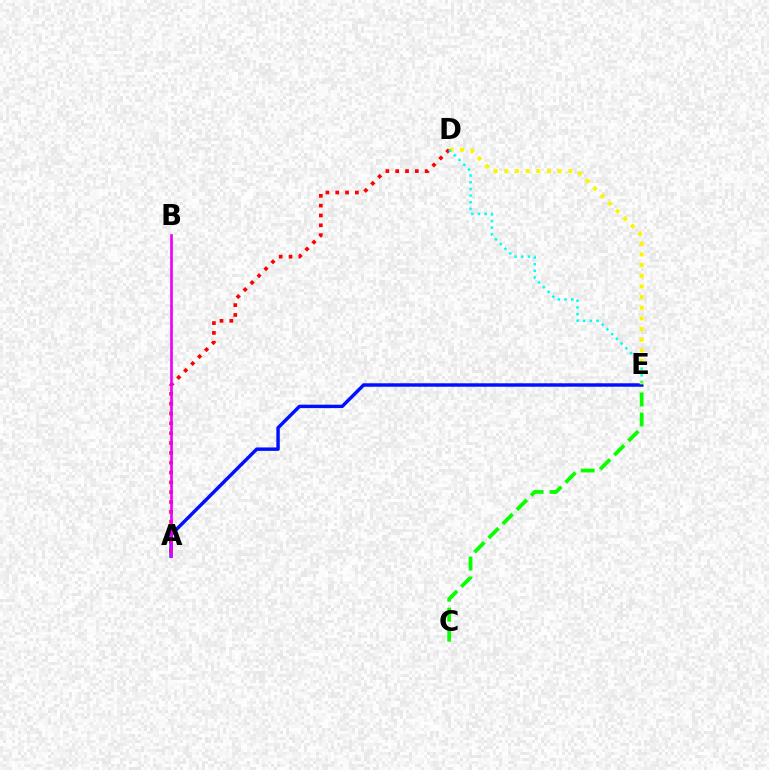{('C', 'E'): [{'color': '#08ff00', 'line_style': 'dashed', 'thickness': 2.72}], ('A', 'E'): [{'color': '#0010ff', 'line_style': 'solid', 'thickness': 2.47}], ('D', 'E'): [{'color': '#fcf500', 'line_style': 'dotted', 'thickness': 2.9}, {'color': '#00fff6', 'line_style': 'dotted', 'thickness': 1.82}], ('A', 'D'): [{'color': '#ff0000', 'line_style': 'dotted', 'thickness': 2.67}], ('A', 'B'): [{'color': '#ee00ff', 'line_style': 'solid', 'thickness': 1.92}]}